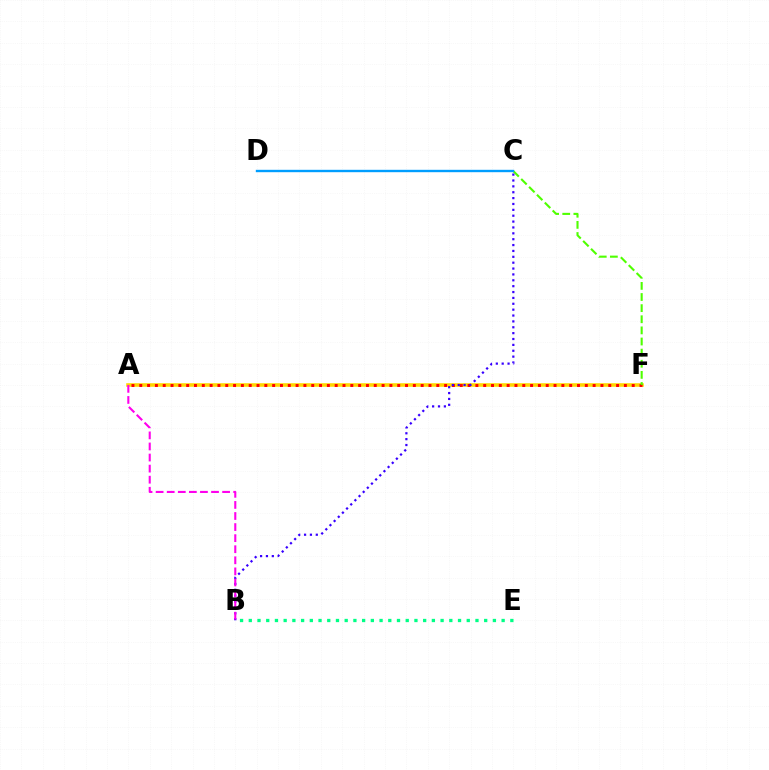{('A', 'F'): [{'color': '#ffd500', 'line_style': 'solid', 'thickness': 2.57}, {'color': '#ff0000', 'line_style': 'dotted', 'thickness': 2.12}], ('C', 'F'): [{'color': '#4fff00', 'line_style': 'dashed', 'thickness': 1.51}], ('B', 'C'): [{'color': '#3700ff', 'line_style': 'dotted', 'thickness': 1.6}], ('C', 'D'): [{'color': '#009eff', 'line_style': 'solid', 'thickness': 1.72}], ('A', 'B'): [{'color': '#ff00ed', 'line_style': 'dashed', 'thickness': 1.5}], ('B', 'E'): [{'color': '#00ff86', 'line_style': 'dotted', 'thickness': 2.37}]}